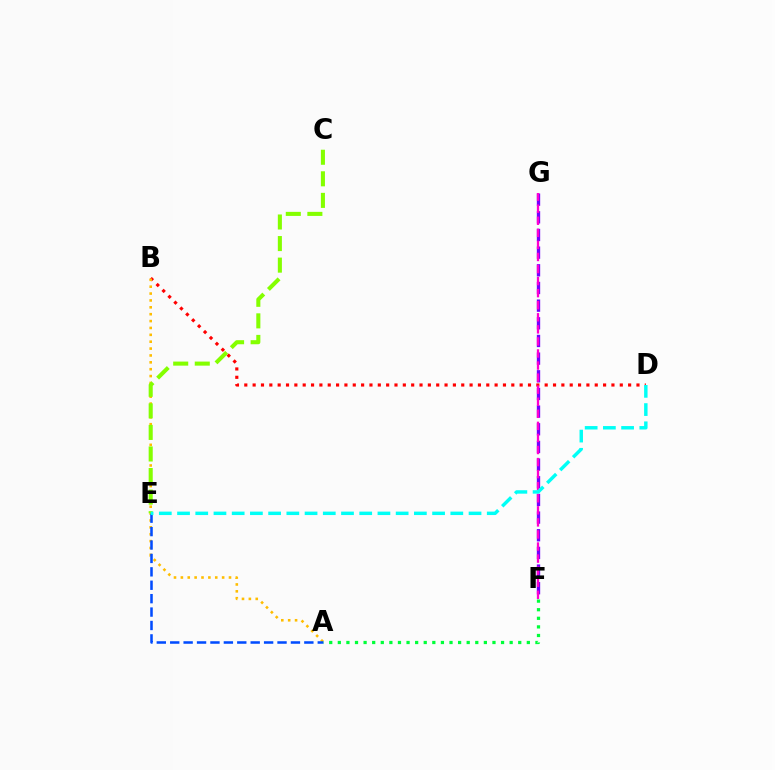{('B', 'D'): [{'color': '#ff0000', 'line_style': 'dotted', 'thickness': 2.27}], ('A', 'B'): [{'color': '#ffbd00', 'line_style': 'dotted', 'thickness': 1.87}], ('A', 'E'): [{'color': '#004bff', 'line_style': 'dashed', 'thickness': 1.82}], ('F', 'G'): [{'color': '#7200ff', 'line_style': 'dashed', 'thickness': 2.4}, {'color': '#ff00cf', 'line_style': 'dashed', 'thickness': 1.64}], ('C', 'E'): [{'color': '#84ff00', 'line_style': 'dashed', 'thickness': 2.93}], ('A', 'F'): [{'color': '#00ff39', 'line_style': 'dotted', 'thickness': 2.33}], ('D', 'E'): [{'color': '#00fff6', 'line_style': 'dashed', 'thickness': 2.48}]}